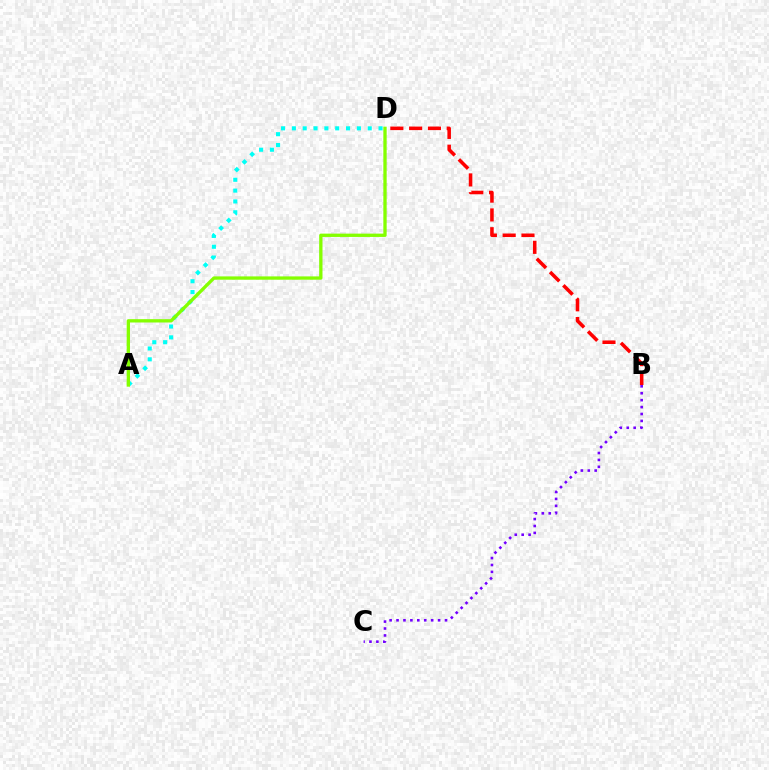{('A', 'D'): [{'color': '#00fff6', 'line_style': 'dotted', 'thickness': 2.94}, {'color': '#84ff00', 'line_style': 'solid', 'thickness': 2.39}], ('B', 'C'): [{'color': '#7200ff', 'line_style': 'dotted', 'thickness': 1.88}], ('B', 'D'): [{'color': '#ff0000', 'line_style': 'dashed', 'thickness': 2.55}]}